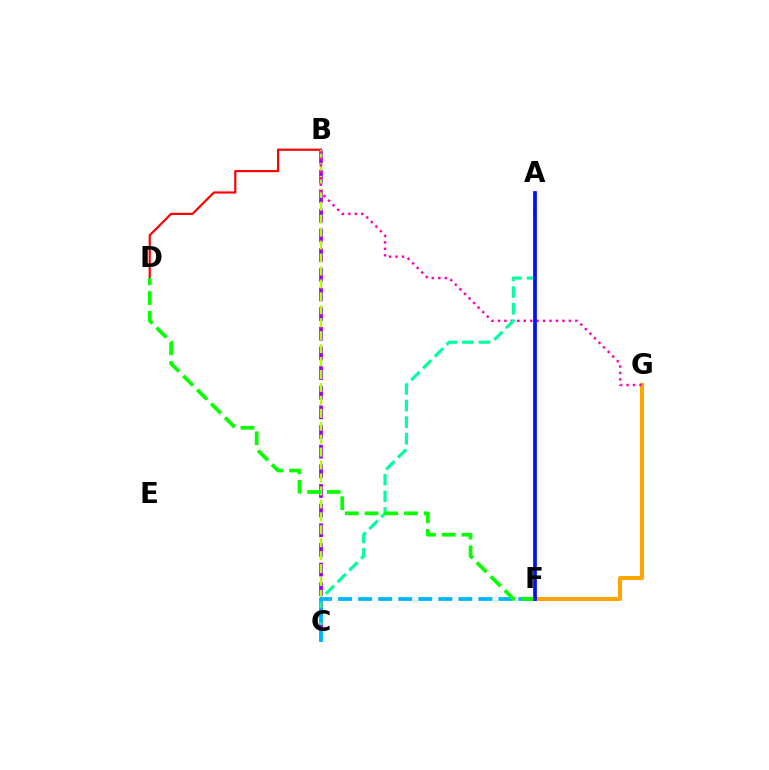{('B', 'D'): [{'color': '#ff0000', 'line_style': 'solid', 'thickness': 1.57}], ('F', 'G'): [{'color': '#ffa500', 'line_style': 'solid', 'thickness': 2.92}], ('B', 'C'): [{'color': '#9b00ff', 'line_style': 'dashed', 'thickness': 2.67}, {'color': '#b3ff00', 'line_style': 'dashed', 'thickness': 1.76}], ('B', 'G'): [{'color': '#ff00bd', 'line_style': 'dotted', 'thickness': 1.75}], ('A', 'C'): [{'color': '#00ff9d', 'line_style': 'dashed', 'thickness': 2.26}], ('C', 'F'): [{'color': '#00b5ff', 'line_style': 'dashed', 'thickness': 2.72}], ('D', 'F'): [{'color': '#08ff00', 'line_style': 'dashed', 'thickness': 2.68}], ('A', 'F'): [{'color': '#0010ff', 'line_style': 'solid', 'thickness': 2.67}]}